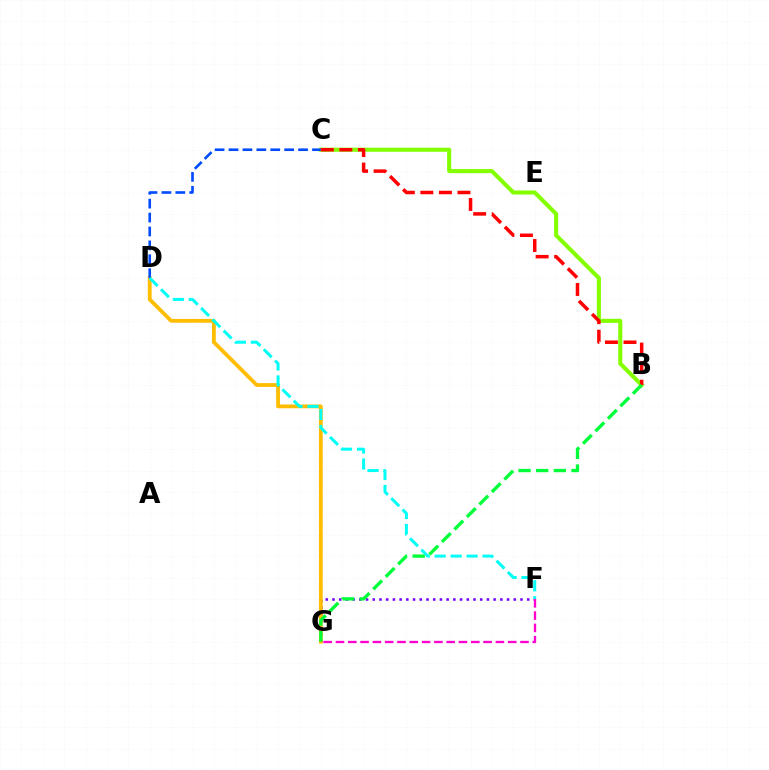{('F', 'G'): [{'color': '#7200ff', 'line_style': 'dotted', 'thickness': 1.82}, {'color': '#ff00cf', 'line_style': 'dashed', 'thickness': 1.67}], ('B', 'C'): [{'color': '#84ff00', 'line_style': 'solid', 'thickness': 2.94}, {'color': '#ff0000', 'line_style': 'dashed', 'thickness': 2.52}], ('D', 'G'): [{'color': '#ffbd00', 'line_style': 'solid', 'thickness': 2.73}], ('C', 'D'): [{'color': '#004bff', 'line_style': 'dashed', 'thickness': 1.89}], ('D', 'F'): [{'color': '#00fff6', 'line_style': 'dashed', 'thickness': 2.17}], ('B', 'G'): [{'color': '#00ff39', 'line_style': 'dashed', 'thickness': 2.4}]}